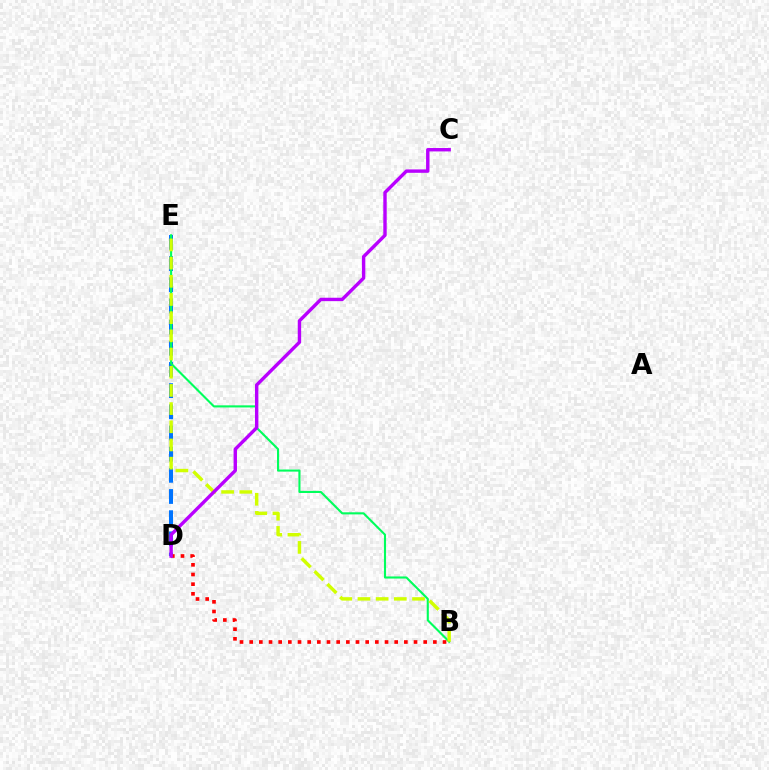{('D', 'E'): [{'color': '#0074ff', 'line_style': 'dashed', 'thickness': 2.88}], ('B', 'E'): [{'color': '#00ff5c', 'line_style': 'solid', 'thickness': 1.52}, {'color': '#d1ff00', 'line_style': 'dashed', 'thickness': 2.47}], ('B', 'D'): [{'color': '#ff0000', 'line_style': 'dotted', 'thickness': 2.63}], ('C', 'D'): [{'color': '#b900ff', 'line_style': 'solid', 'thickness': 2.45}]}